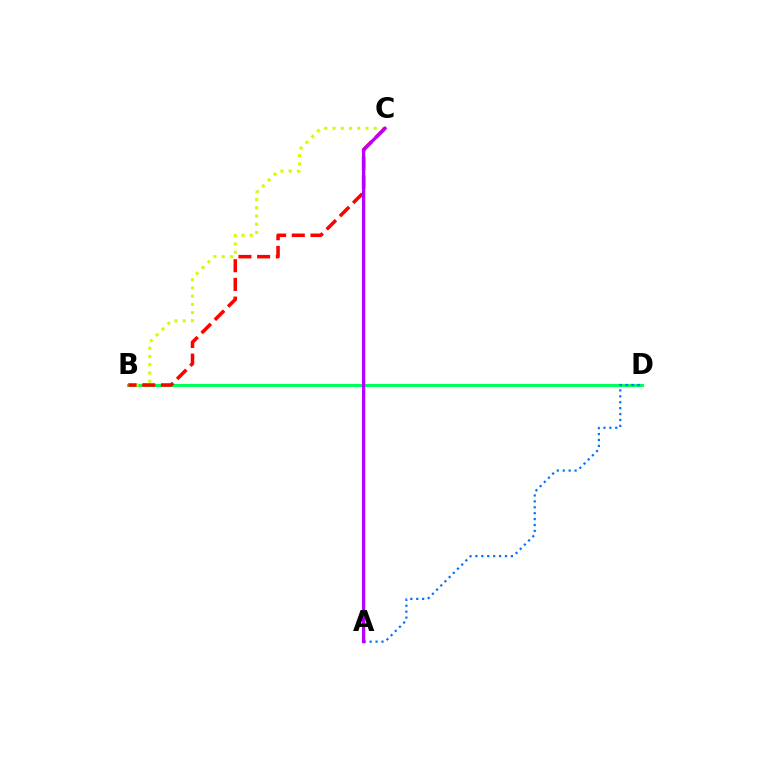{('B', 'D'): [{'color': '#00ff5c', 'line_style': 'solid', 'thickness': 2.23}], ('B', 'C'): [{'color': '#d1ff00', 'line_style': 'dotted', 'thickness': 2.24}, {'color': '#ff0000', 'line_style': 'dashed', 'thickness': 2.54}], ('A', 'D'): [{'color': '#0074ff', 'line_style': 'dotted', 'thickness': 1.61}], ('A', 'C'): [{'color': '#b900ff', 'line_style': 'solid', 'thickness': 2.35}]}